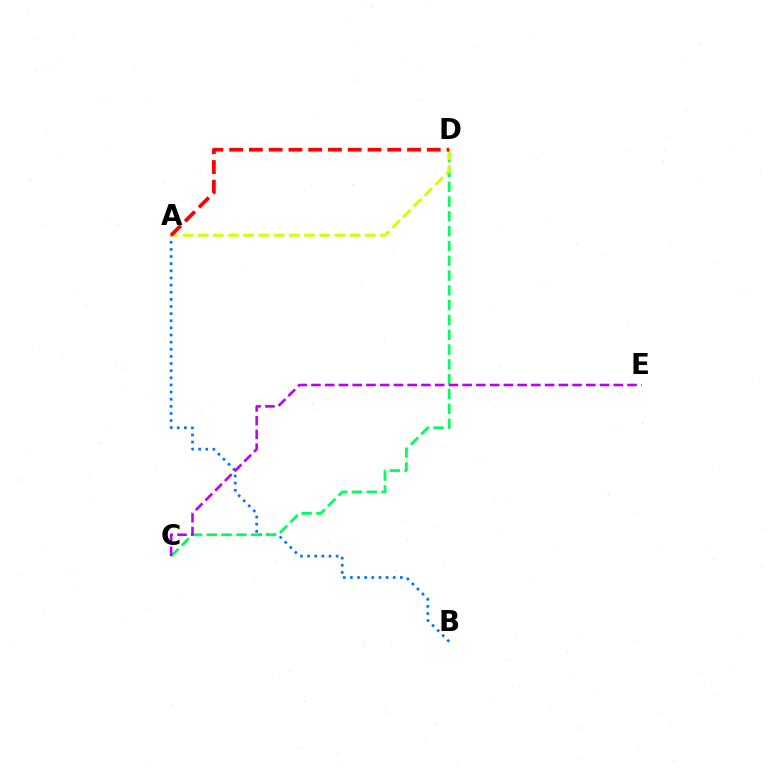{('A', 'B'): [{'color': '#0074ff', 'line_style': 'dotted', 'thickness': 1.94}], ('C', 'D'): [{'color': '#00ff5c', 'line_style': 'dashed', 'thickness': 2.01}], ('C', 'E'): [{'color': '#b900ff', 'line_style': 'dashed', 'thickness': 1.87}], ('A', 'D'): [{'color': '#d1ff00', 'line_style': 'dashed', 'thickness': 2.06}, {'color': '#ff0000', 'line_style': 'dashed', 'thickness': 2.69}]}